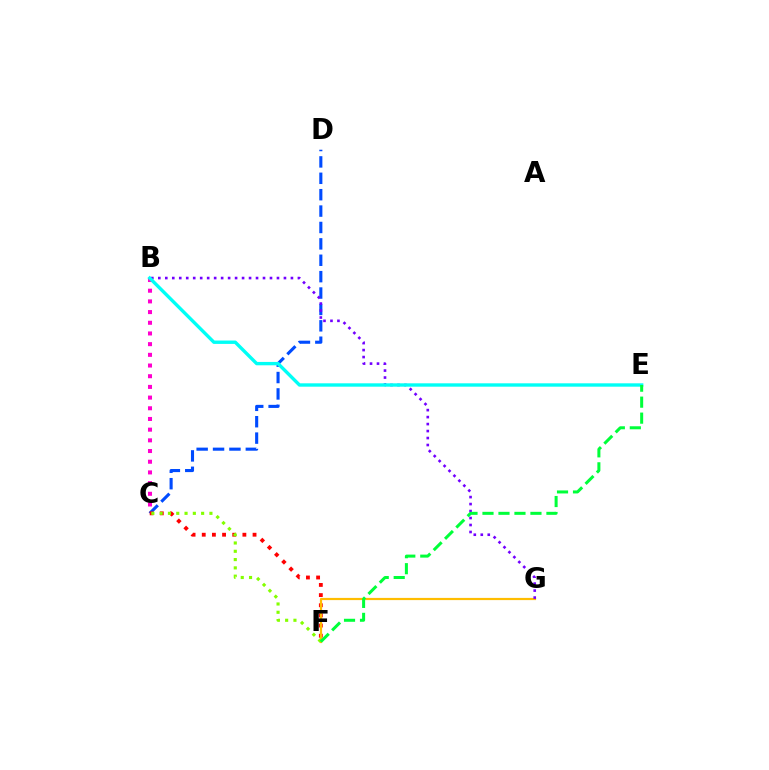{('B', 'C'): [{'color': '#ff00cf', 'line_style': 'dotted', 'thickness': 2.9}], ('C', 'D'): [{'color': '#004bff', 'line_style': 'dashed', 'thickness': 2.23}], ('C', 'F'): [{'color': '#ff0000', 'line_style': 'dotted', 'thickness': 2.76}, {'color': '#84ff00', 'line_style': 'dotted', 'thickness': 2.25}], ('F', 'G'): [{'color': '#ffbd00', 'line_style': 'solid', 'thickness': 1.58}], ('B', 'G'): [{'color': '#7200ff', 'line_style': 'dotted', 'thickness': 1.9}], ('B', 'E'): [{'color': '#00fff6', 'line_style': 'solid', 'thickness': 2.43}], ('E', 'F'): [{'color': '#00ff39', 'line_style': 'dashed', 'thickness': 2.17}]}